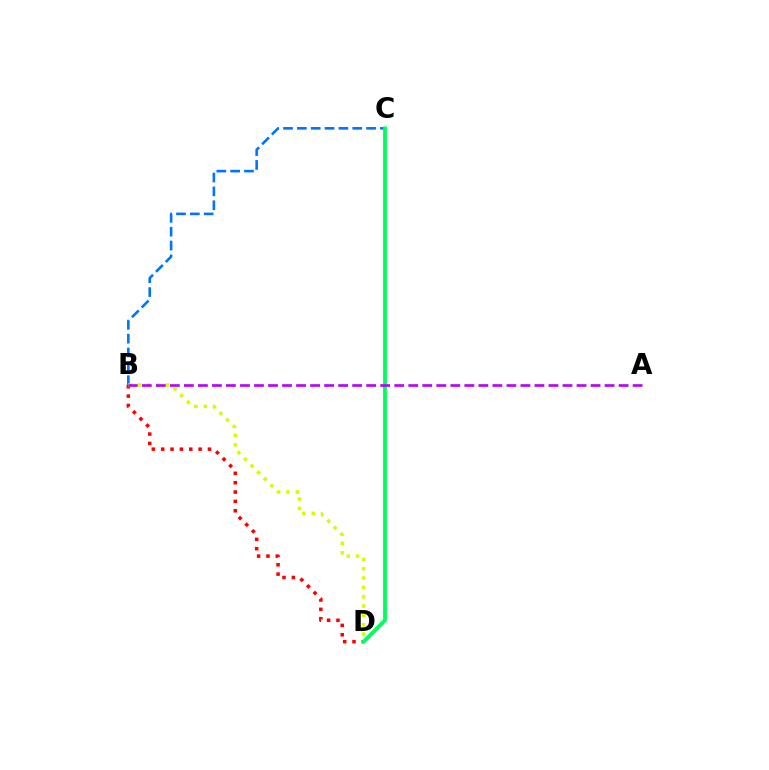{('B', 'C'): [{'color': '#0074ff', 'line_style': 'dashed', 'thickness': 1.88}], ('B', 'D'): [{'color': '#ff0000', 'line_style': 'dotted', 'thickness': 2.54}, {'color': '#d1ff00', 'line_style': 'dotted', 'thickness': 2.54}], ('C', 'D'): [{'color': '#00ff5c', 'line_style': 'solid', 'thickness': 2.76}], ('A', 'B'): [{'color': '#b900ff', 'line_style': 'dashed', 'thickness': 1.9}]}